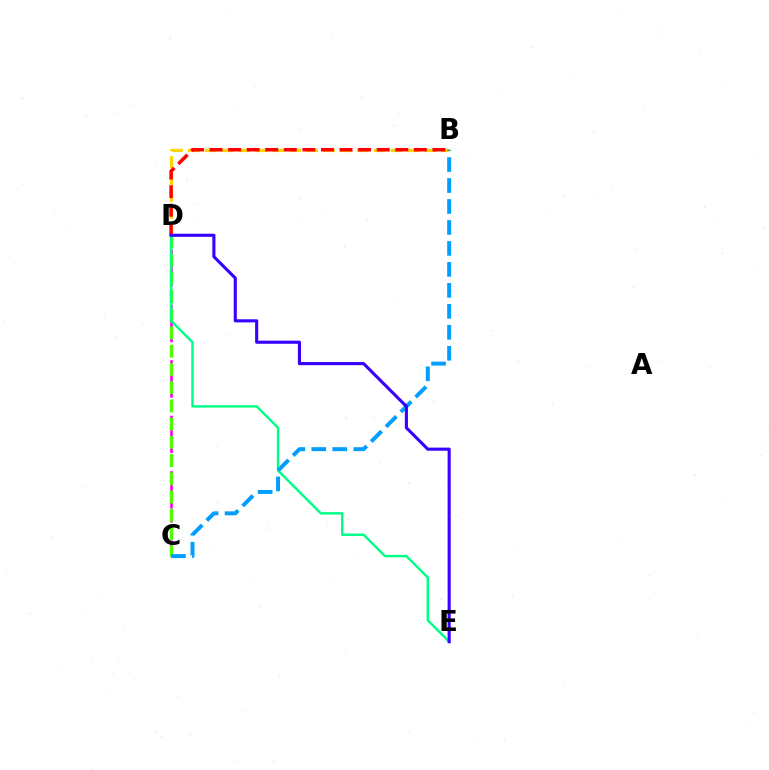{('B', 'D'): [{'color': '#ffd500', 'line_style': 'dashed', 'thickness': 2.3}, {'color': '#ff0000', 'line_style': 'dashed', 'thickness': 2.52}], ('C', 'D'): [{'color': '#ff00ed', 'line_style': 'dashed', 'thickness': 1.88}, {'color': '#4fff00', 'line_style': 'dashed', 'thickness': 2.48}], ('D', 'E'): [{'color': '#00ff86', 'line_style': 'solid', 'thickness': 1.76}, {'color': '#3700ff', 'line_style': 'solid', 'thickness': 2.24}], ('B', 'C'): [{'color': '#009eff', 'line_style': 'dashed', 'thickness': 2.85}]}